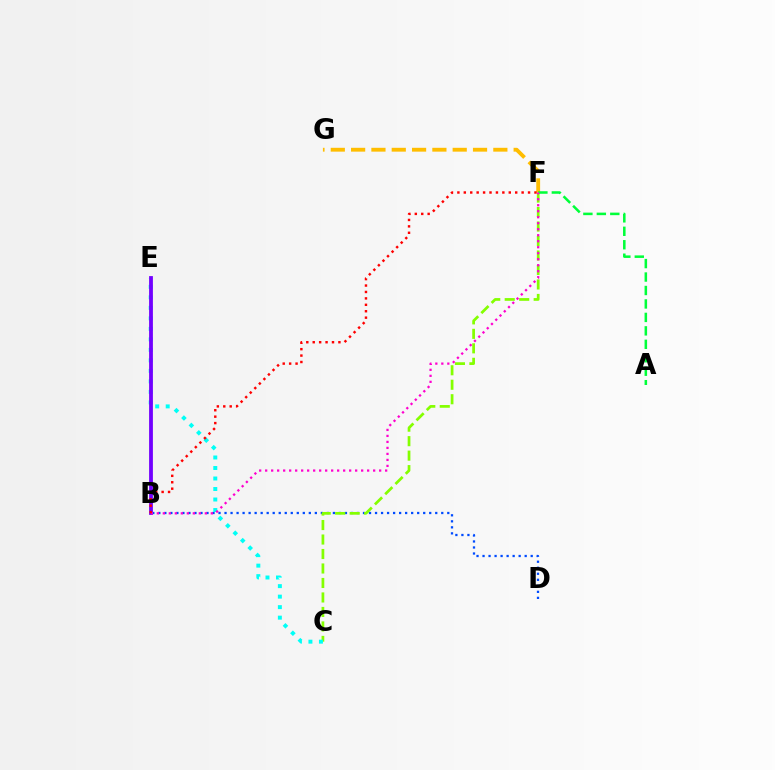{('B', 'D'): [{'color': '#004bff', 'line_style': 'dotted', 'thickness': 1.64}], ('C', 'F'): [{'color': '#84ff00', 'line_style': 'dashed', 'thickness': 1.97}], ('C', 'E'): [{'color': '#00fff6', 'line_style': 'dotted', 'thickness': 2.85}], ('B', 'E'): [{'color': '#7200ff', 'line_style': 'solid', 'thickness': 2.74}], ('F', 'G'): [{'color': '#ffbd00', 'line_style': 'dashed', 'thickness': 2.76}], ('A', 'F'): [{'color': '#00ff39', 'line_style': 'dashed', 'thickness': 1.83}], ('B', 'F'): [{'color': '#ff00cf', 'line_style': 'dotted', 'thickness': 1.63}, {'color': '#ff0000', 'line_style': 'dotted', 'thickness': 1.75}]}